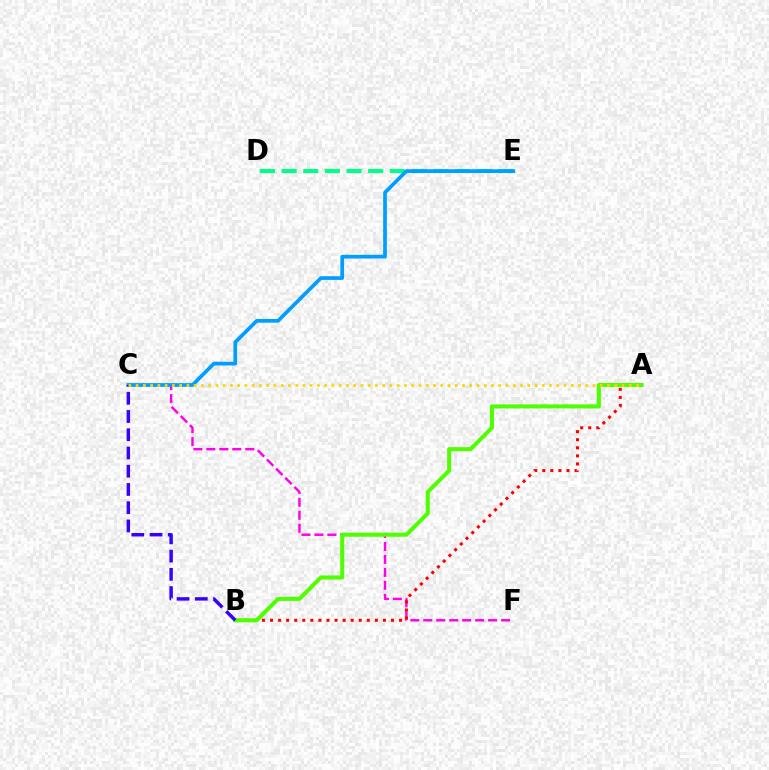{('D', 'E'): [{'color': '#00ff86', 'line_style': 'dashed', 'thickness': 2.94}], ('C', 'F'): [{'color': '#ff00ed', 'line_style': 'dashed', 'thickness': 1.76}], ('A', 'B'): [{'color': '#ff0000', 'line_style': 'dotted', 'thickness': 2.19}, {'color': '#4fff00', 'line_style': 'solid', 'thickness': 2.91}], ('C', 'E'): [{'color': '#009eff', 'line_style': 'solid', 'thickness': 2.66}], ('B', 'C'): [{'color': '#3700ff', 'line_style': 'dashed', 'thickness': 2.48}], ('A', 'C'): [{'color': '#ffd500', 'line_style': 'dotted', 'thickness': 1.97}]}